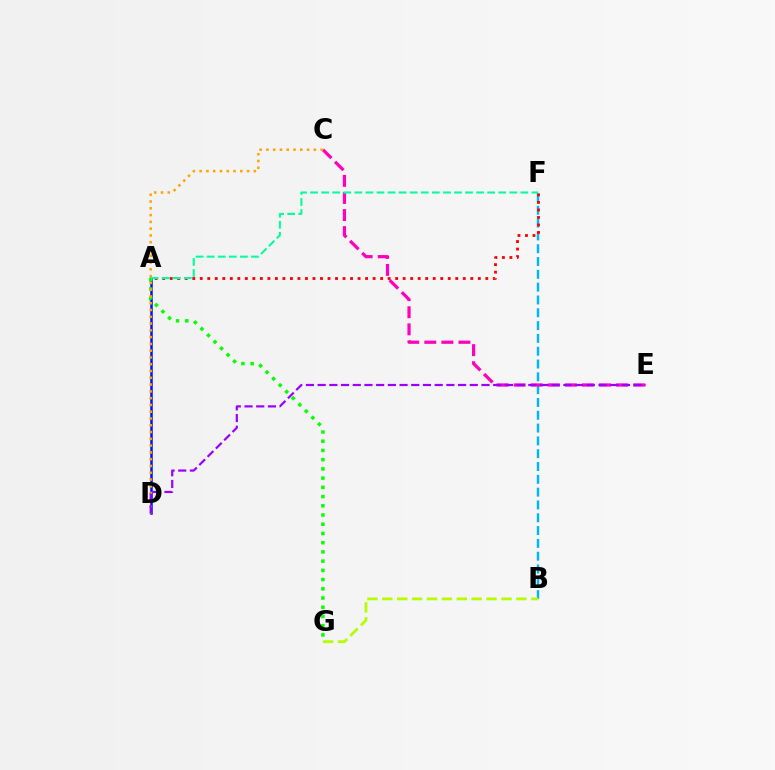{('B', 'F'): [{'color': '#00b5ff', 'line_style': 'dashed', 'thickness': 1.74}], ('B', 'G'): [{'color': '#b3ff00', 'line_style': 'dashed', 'thickness': 2.02}], ('A', 'F'): [{'color': '#ff0000', 'line_style': 'dotted', 'thickness': 2.04}, {'color': '#00ff9d', 'line_style': 'dashed', 'thickness': 1.5}], ('A', 'D'): [{'color': '#0010ff', 'line_style': 'solid', 'thickness': 1.8}], ('A', 'G'): [{'color': '#08ff00', 'line_style': 'dotted', 'thickness': 2.51}], ('C', 'E'): [{'color': '#ff00bd', 'line_style': 'dashed', 'thickness': 2.32}], ('C', 'D'): [{'color': '#ffa500', 'line_style': 'dotted', 'thickness': 1.84}], ('D', 'E'): [{'color': '#9b00ff', 'line_style': 'dashed', 'thickness': 1.59}]}